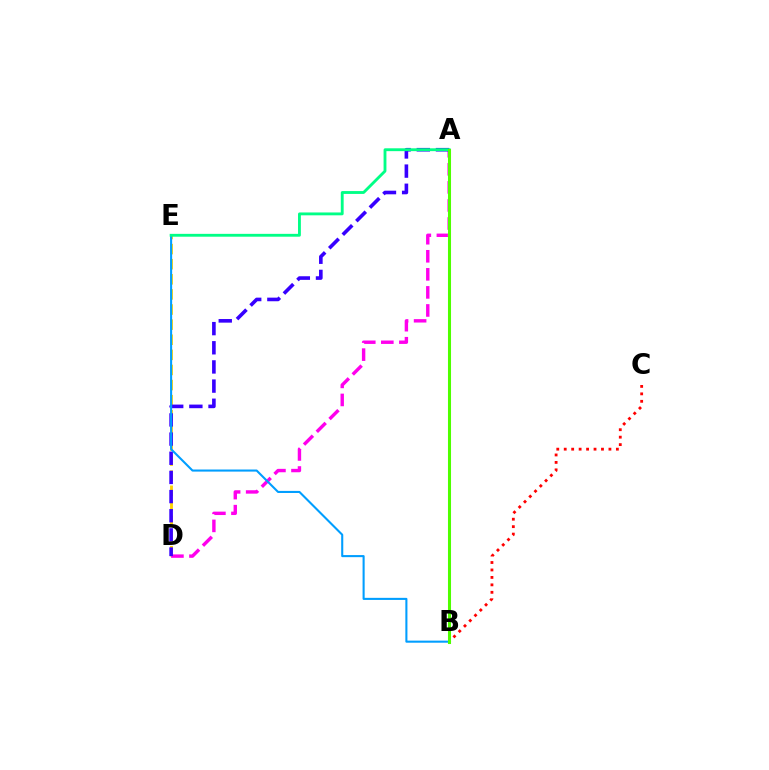{('D', 'E'): [{'color': '#ffd500', 'line_style': 'dashed', 'thickness': 2.05}], ('A', 'D'): [{'color': '#ff00ed', 'line_style': 'dashed', 'thickness': 2.45}, {'color': '#3700ff', 'line_style': 'dashed', 'thickness': 2.6}], ('B', 'C'): [{'color': '#ff0000', 'line_style': 'dotted', 'thickness': 2.02}], ('B', 'E'): [{'color': '#009eff', 'line_style': 'solid', 'thickness': 1.5}], ('A', 'E'): [{'color': '#00ff86', 'line_style': 'solid', 'thickness': 2.06}], ('A', 'B'): [{'color': '#4fff00', 'line_style': 'solid', 'thickness': 2.2}]}